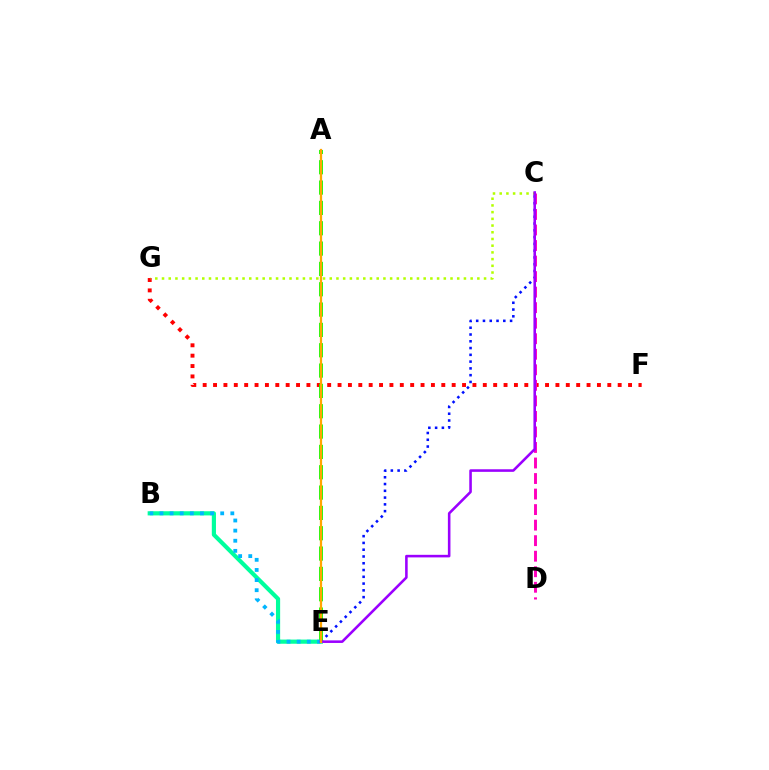{('F', 'G'): [{'color': '#ff0000', 'line_style': 'dotted', 'thickness': 2.82}], ('B', 'E'): [{'color': '#00ff9d', 'line_style': 'solid', 'thickness': 3.0}, {'color': '#00b5ff', 'line_style': 'dotted', 'thickness': 2.75}], ('C', 'E'): [{'color': '#0010ff', 'line_style': 'dotted', 'thickness': 1.84}, {'color': '#9b00ff', 'line_style': 'solid', 'thickness': 1.85}], ('C', 'D'): [{'color': '#ff00bd', 'line_style': 'dashed', 'thickness': 2.11}], ('A', 'E'): [{'color': '#08ff00', 'line_style': 'dashed', 'thickness': 2.76}, {'color': '#ffa500', 'line_style': 'solid', 'thickness': 1.63}], ('C', 'G'): [{'color': '#b3ff00', 'line_style': 'dotted', 'thickness': 1.82}]}